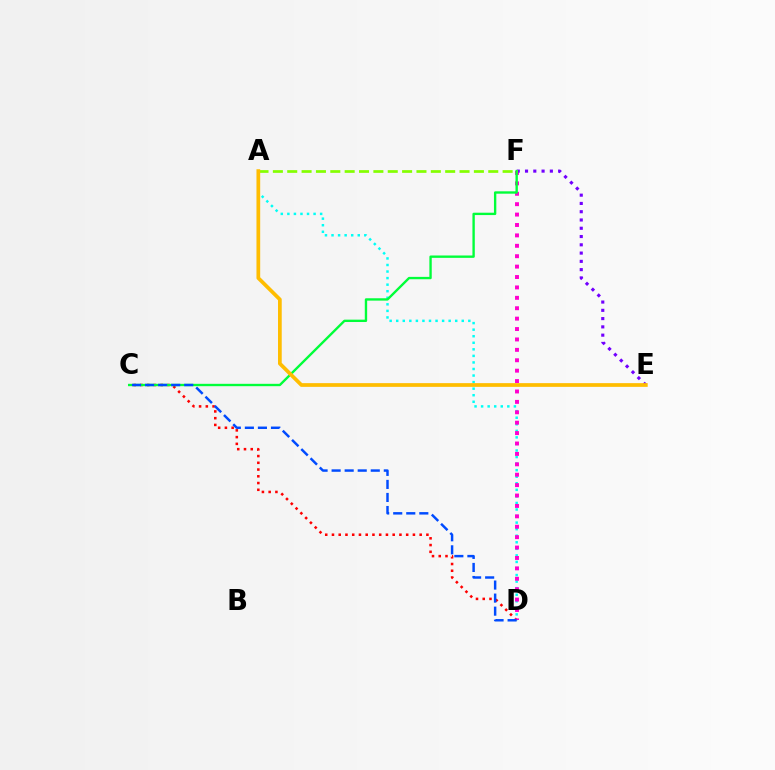{('C', 'D'): [{'color': '#ff0000', 'line_style': 'dotted', 'thickness': 1.83}, {'color': '#004bff', 'line_style': 'dashed', 'thickness': 1.77}], ('A', 'D'): [{'color': '#00fff6', 'line_style': 'dotted', 'thickness': 1.78}], ('D', 'F'): [{'color': '#ff00cf', 'line_style': 'dotted', 'thickness': 2.83}], ('E', 'F'): [{'color': '#7200ff', 'line_style': 'dotted', 'thickness': 2.25}], ('C', 'F'): [{'color': '#00ff39', 'line_style': 'solid', 'thickness': 1.7}], ('A', 'F'): [{'color': '#84ff00', 'line_style': 'dashed', 'thickness': 1.95}], ('A', 'E'): [{'color': '#ffbd00', 'line_style': 'solid', 'thickness': 2.68}]}